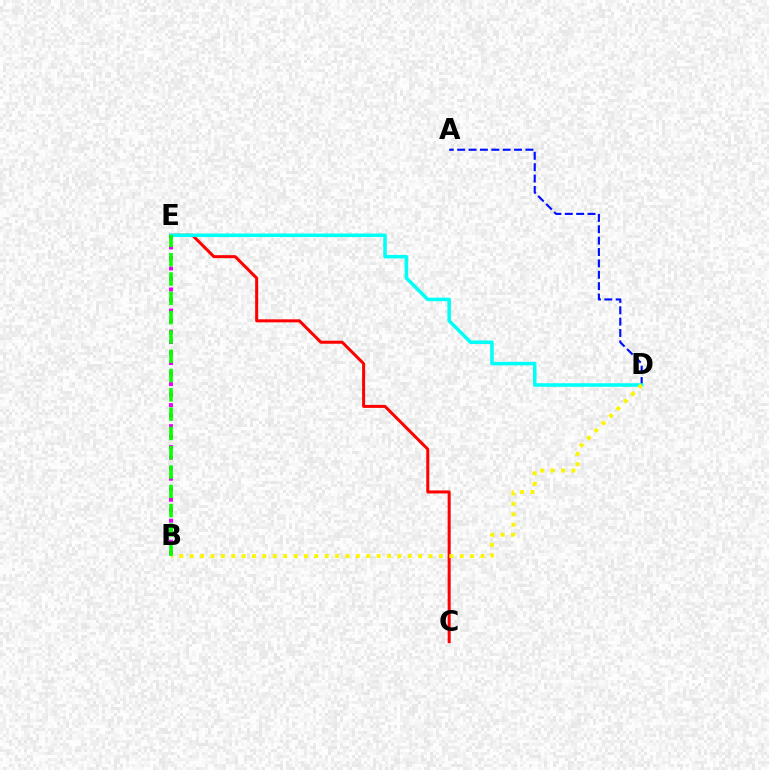{('A', 'D'): [{'color': '#0010ff', 'line_style': 'dashed', 'thickness': 1.55}], ('C', 'E'): [{'color': '#ff0000', 'line_style': 'solid', 'thickness': 2.18}], ('D', 'E'): [{'color': '#00fff6', 'line_style': 'solid', 'thickness': 2.54}], ('B', 'D'): [{'color': '#fcf500', 'line_style': 'dotted', 'thickness': 2.82}], ('B', 'E'): [{'color': '#ee00ff', 'line_style': 'dotted', 'thickness': 2.86}, {'color': '#08ff00', 'line_style': 'dashed', 'thickness': 2.62}]}